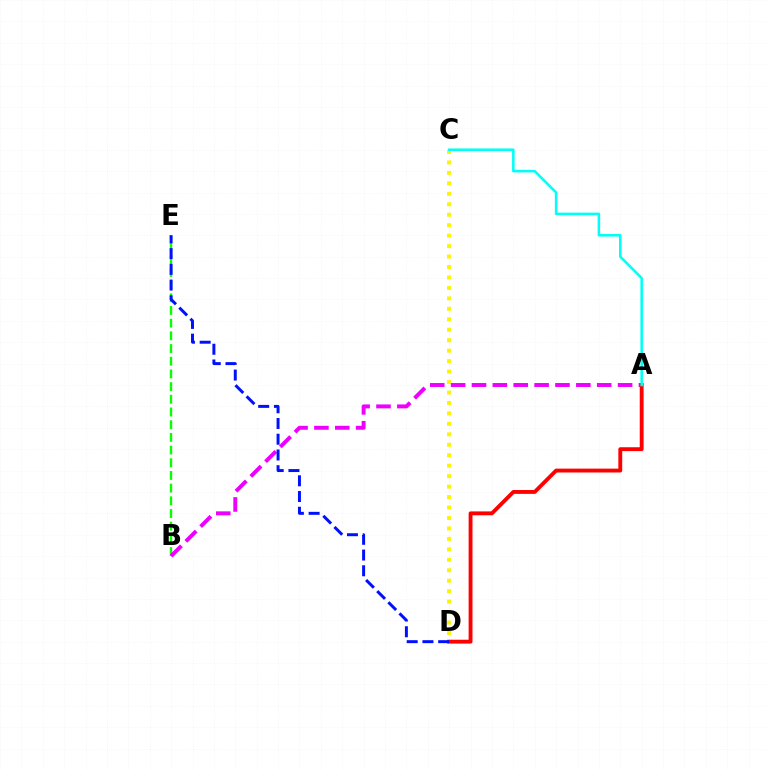{('C', 'D'): [{'color': '#fcf500', 'line_style': 'dotted', 'thickness': 2.84}], ('B', 'E'): [{'color': '#08ff00', 'line_style': 'dashed', 'thickness': 1.72}], ('A', 'B'): [{'color': '#ee00ff', 'line_style': 'dashed', 'thickness': 2.84}], ('A', 'D'): [{'color': '#ff0000', 'line_style': 'solid', 'thickness': 2.78}], ('D', 'E'): [{'color': '#0010ff', 'line_style': 'dashed', 'thickness': 2.14}], ('A', 'C'): [{'color': '#00fff6', 'line_style': 'solid', 'thickness': 1.83}]}